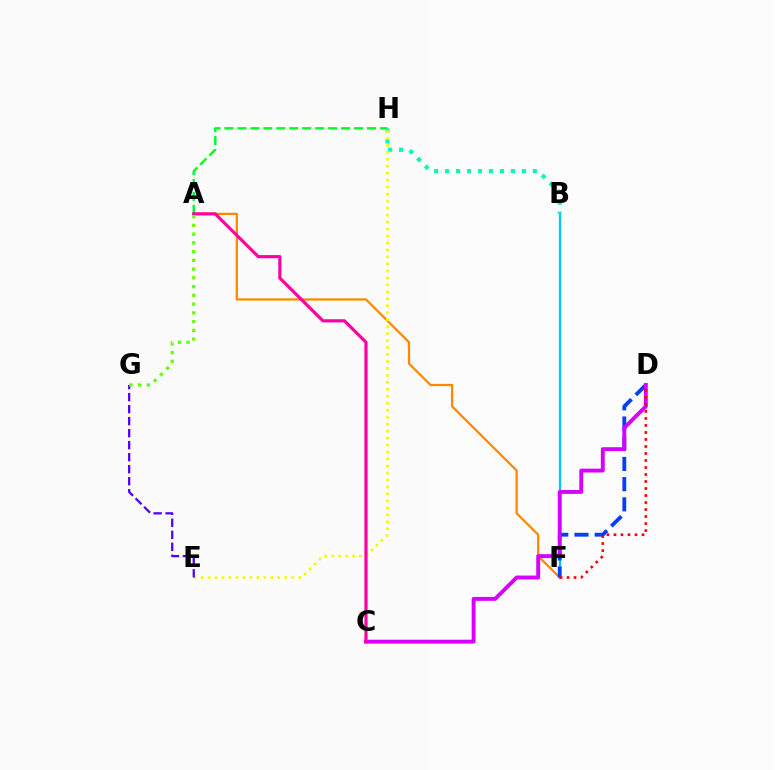{('A', 'F'): [{'color': '#ff8800', 'line_style': 'solid', 'thickness': 1.63}], ('A', 'H'): [{'color': '#00ff27', 'line_style': 'dashed', 'thickness': 1.76}], ('B', 'F'): [{'color': '#00c7ff', 'line_style': 'solid', 'thickness': 1.65}], ('B', 'H'): [{'color': '#00ffaf', 'line_style': 'dotted', 'thickness': 2.98}], ('D', 'F'): [{'color': '#003fff', 'line_style': 'dashed', 'thickness': 2.75}, {'color': '#ff0000', 'line_style': 'dotted', 'thickness': 1.9}], ('E', 'H'): [{'color': '#eeff00', 'line_style': 'dotted', 'thickness': 1.89}], ('C', 'D'): [{'color': '#d600ff', 'line_style': 'solid', 'thickness': 2.81}], ('A', 'C'): [{'color': '#ff00a0', 'line_style': 'solid', 'thickness': 2.28}], ('E', 'G'): [{'color': '#4f00ff', 'line_style': 'dashed', 'thickness': 1.63}], ('A', 'G'): [{'color': '#66ff00', 'line_style': 'dotted', 'thickness': 2.38}]}